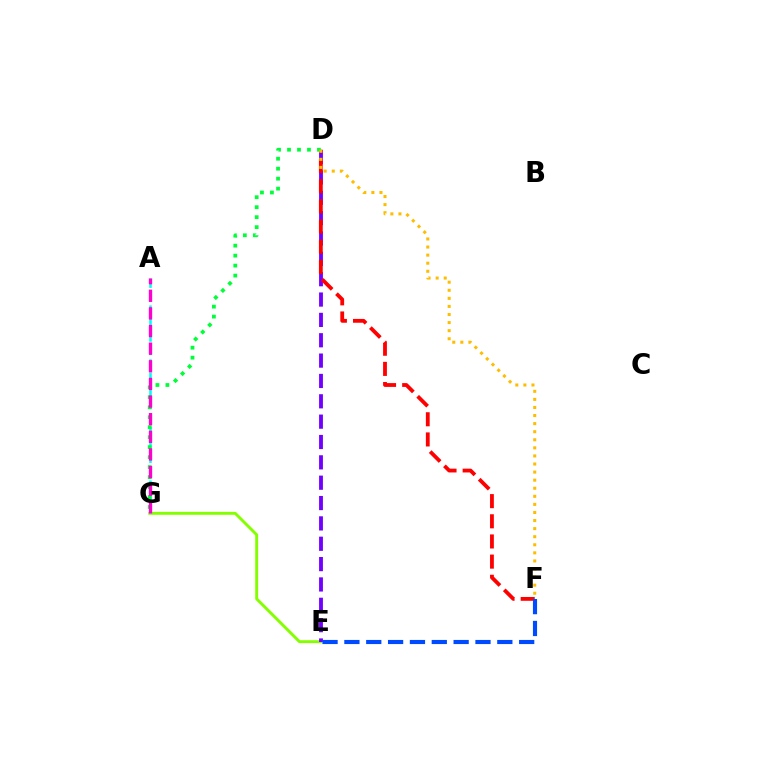{('E', 'G'): [{'color': '#84ff00', 'line_style': 'solid', 'thickness': 2.1}], ('A', 'G'): [{'color': '#00fff6', 'line_style': 'dashed', 'thickness': 1.83}, {'color': '#ff00cf', 'line_style': 'dashed', 'thickness': 2.4}], ('D', 'E'): [{'color': '#7200ff', 'line_style': 'dashed', 'thickness': 2.76}], ('D', 'F'): [{'color': '#ff0000', 'line_style': 'dashed', 'thickness': 2.74}, {'color': '#ffbd00', 'line_style': 'dotted', 'thickness': 2.19}], ('D', 'G'): [{'color': '#00ff39', 'line_style': 'dotted', 'thickness': 2.71}], ('E', 'F'): [{'color': '#004bff', 'line_style': 'dashed', 'thickness': 2.97}]}